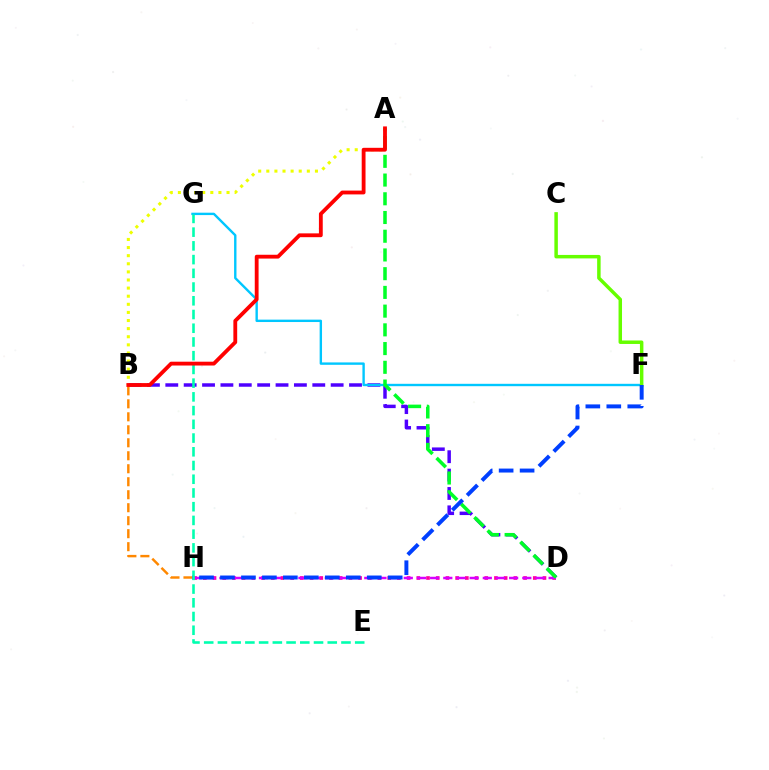{('D', 'H'): [{'color': '#ff00a0', 'line_style': 'dotted', 'thickness': 2.64}, {'color': '#d600ff', 'line_style': 'dashed', 'thickness': 1.79}], ('B', 'D'): [{'color': '#4f00ff', 'line_style': 'dashed', 'thickness': 2.5}], ('F', 'G'): [{'color': '#00c7ff', 'line_style': 'solid', 'thickness': 1.72}], ('B', 'H'): [{'color': '#ff8800', 'line_style': 'dashed', 'thickness': 1.76}], ('A', 'B'): [{'color': '#eeff00', 'line_style': 'dotted', 'thickness': 2.2}, {'color': '#ff0000', 'line_style': 'solid', 'thickness': 2.75}], ('A', 'D'): [{'color': '#00ff27', 'line_style': 'dashed', 'thickness': 2.54}], ('E', 'G'): [{'color': '#00ffaf', 'line_style': 'dashed', 'thickness': 1.86}], ('C', 'F'): [{'color': '#66ff00', 'line_style': 'solid', 'thickness': 2.5}], ('F', 'H'): [{'color': '#003fff', 'line_style': 'dashed', 'thickness': 2.85}]}